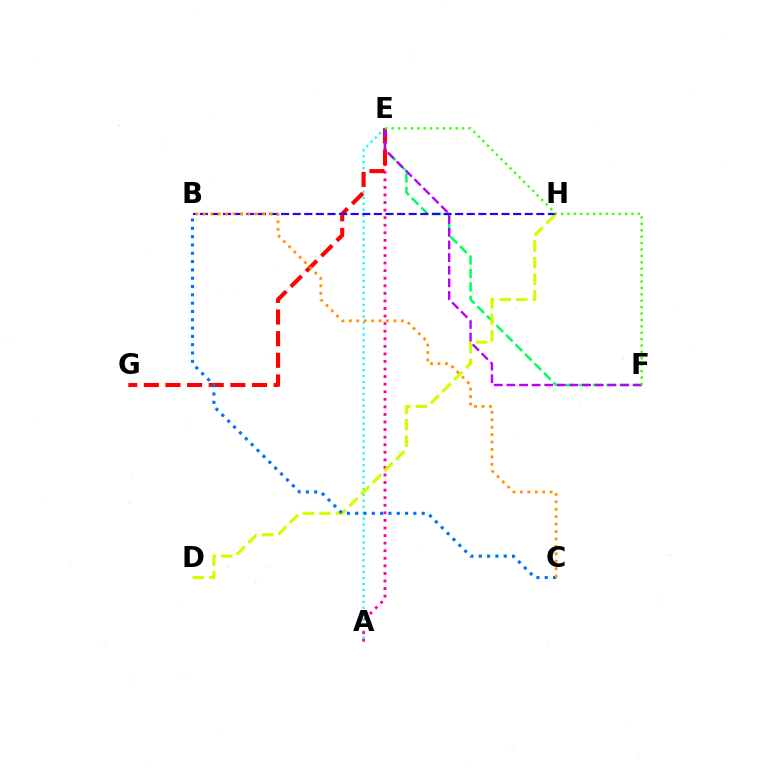{('A', 'E'): [{'color': '#00fff6', 'line_style': 'dotted', 'thickness': 1.61}, {'color': '#ff00ac', 'line_style': 'dotted', 'thickness': 2.06}], ('E', 'F'): [{'color': '#00ff5c', 'line_style': 'dashed', 'thickness': 1.83}, {'color': '#b900ff', 'line_style': 'dashed', 'thickness': 1.71}, {'color': '#3dff00', 'line_style': 'dotted', 'thickness': 1.74}], ('D', 'H'): [{'color': '#d1ff00', 'line_style': 'dashed', 'thickness': 2.25}], ('E', 'G'): [{'color': '#ff0000', 'line_style': 'dashed', 'thickness': 2.94}], ('B', 'H'): [{'color': '#2500ff', 'line_style': 'dashed', 'thickness': 1.58}], ('B', 'C'): [{'color': '#0074ff', 'line_style': 'dotted', 'thickness': 2.26}, {'color': '#ff9400', 'line_style': 'dotted', 'thickness': 2.02}]}